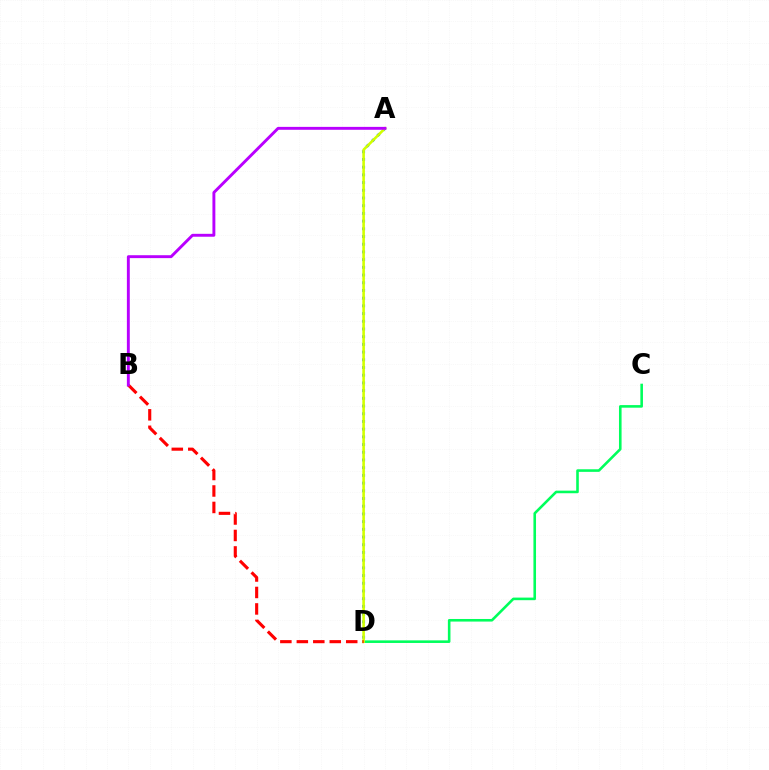{('A', 'D'): [{'color': '#0074ff', 'line_style': 'dotted', 'thickness': 2.09}, {'color': '#d1ff00', 'line_style': 'solid', 'thickness': 1.86}], ('C', 'D'): [{'color': '#00ff5c', 'line_style': 'solid', 'thickness': 1.87}], ('B', 'D'): [{'color': '#ff0000', 'line_style': 'dashed', 'thickness': 2.24}], ('A', 'B'): [{'color': '#b900ff', 'line_style': 'solid', 'thickness': 2.09}]}